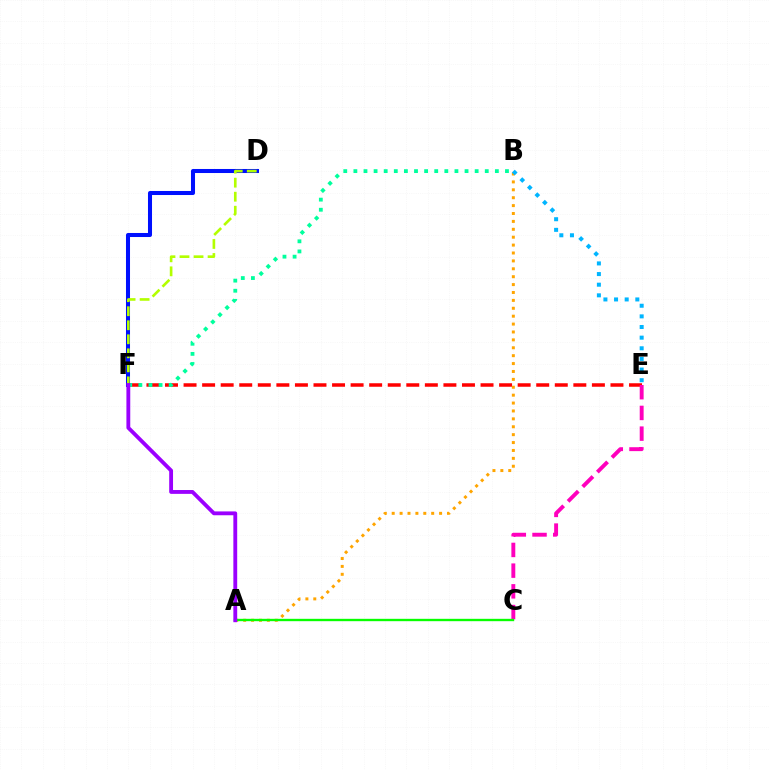{('E', 'F'): [{'color': '#ff0000', 'line_style': 'dashed', 'thickness': 2.52}], ('C', 'E'): [{'color': '#ff00bd', 'line_style': 'dashed', 'thickness': 2.81}], ('B', 'F'): [{'color': '#00ff9d', 'line_style': 'dotted', 'thickness': 2.75}], ('A', 'B'): [{'color': '#ffa500', 'line_style': 'dotted', 'thickness': 2.15}], ('B', 'E'): [{'color': '#00b5ff', 'line_style': 'dotted', 'thickness': 2.89}], ('D', 'F'): [{'color': '#0010ff', 'line_style': 'solid', 'thickness': 2.91}, {'color': '#b3ff00', 'line_style': 'dashed', 'thickness': 1.91}], ('A', 'C'): [{'color': '#08ff00', 'line_style': 'solid', 'thickness': 1.7}], ('A', 'F'): [{'color': '#9b00ff', 'line_style': 'solid', 'thickness': 2.76}]}